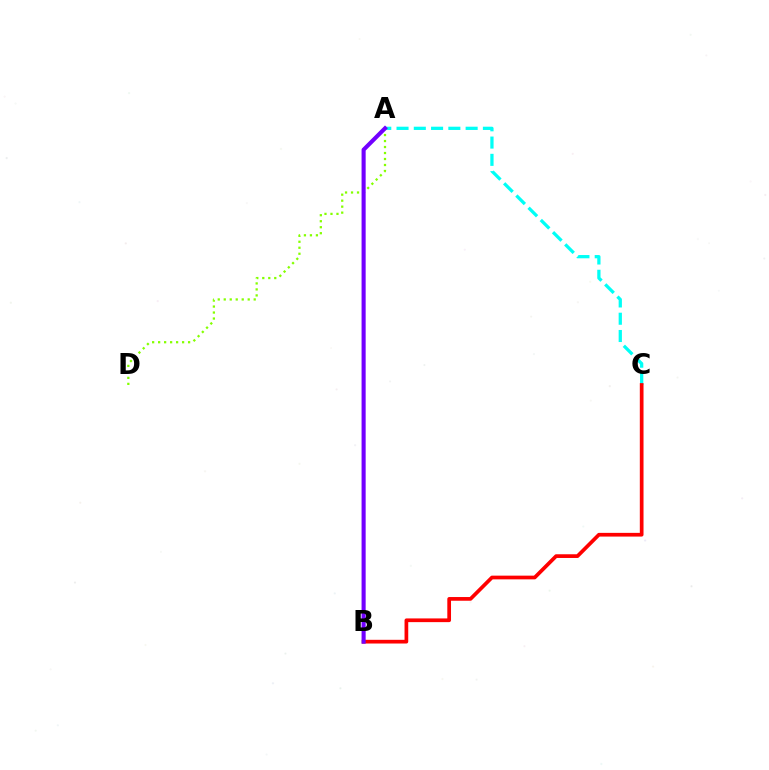{('A', 'D'): [{'color': '#84ff00', 'line_style': 'dotted', 'thickness': 1.63}], ('A', 'C'): [{'color': '#00fff6', 'line_style': 'dashed', 'thickness': 2.35}], ('B', 'C'): [{'color': '#ff0000', 'line_style': 'solid', 'thickness': 2.67}], ('A', 'B'): [{'color': '#7200ff', 'line_style': 'solid', 'thickness': 2.95}]}